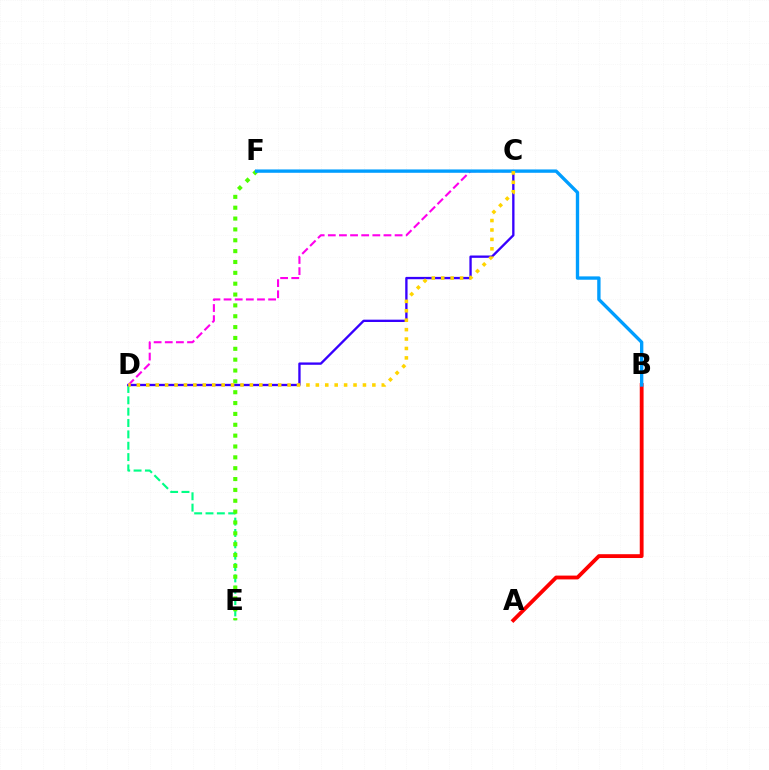{('D', 'E'): [{'color': '#00ff86', 'line_style': 'dashed', 'thickness': 1.54}], ('E', 'F'): [{'color': '#4fff00', 'line_style': 'dotted', 'thickness': 2.95}], ('C', 'D'): [{'color': '#3700ff', 'line_style': 'solid', 'thickness': 1.68}, {'color': '#ff00ed', 'line_style': 'dashed', 'thickness': 1.51}, {'color': '#ffd500', 'line_style': 'dotted', 'thickness': 2.56}], ('A', 'B'): [{'color': '#ff0000', 'line_style': 'solid', 'thickness': 2.75}], ('B', 'F'): [{'color': '#009eff', 'line_style': 'solid', 'thickness': 2.41}]}